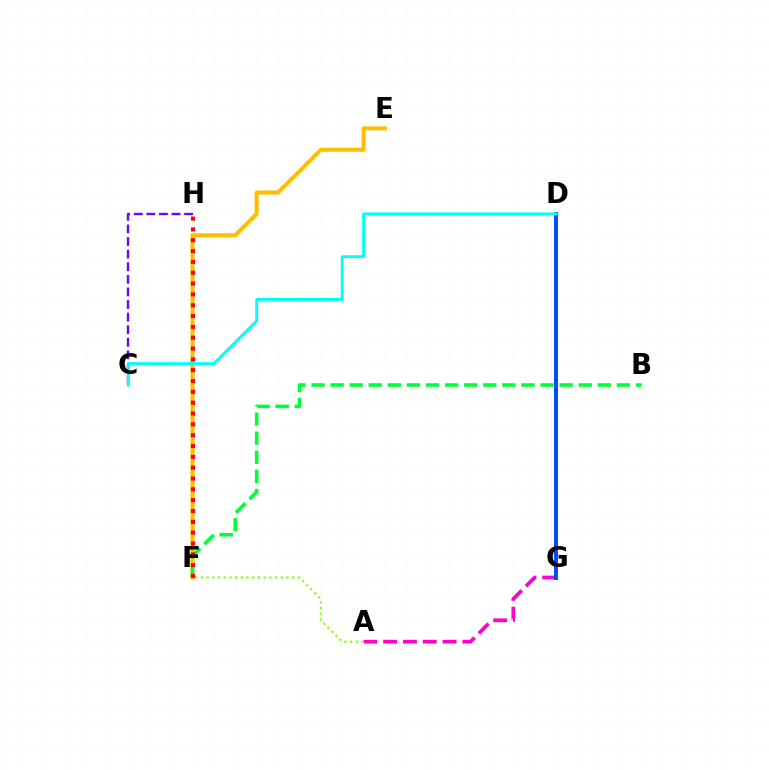{('E', 'F'): [{'color': '#ffbd00', 'line_style': 'solid', 'thickness': 2.93}], ('B', 'F'): [{'color': '#00ff39', 'line_style': 'dashed', 'thickness': 2.59}], ('A', 'G'): [{'color': '#ff00cf', 'line_style': 'dashed', 'thickness': 2.69}], ('C', 'H'): [{'color': '#7200ff', 'line_style': 'dashed', 'thickness': 1.71}], ('F', 'H'): [{'color': '#ff0000', 'line_style': 'dotted', 'thickness': 2.94}], ('D', 'G'): [{'color': '#004bff', 'line_style': 'solid', 'thickness': 2.85}], ('A', 'F'): [{'color': '#84ff00', 'line_style': 'dotted', 'thickness': 1.55}], ('C', 'D'): [{'color': '#00fff6', 'line_style': 'solid', 'thickness': 2.07}]}